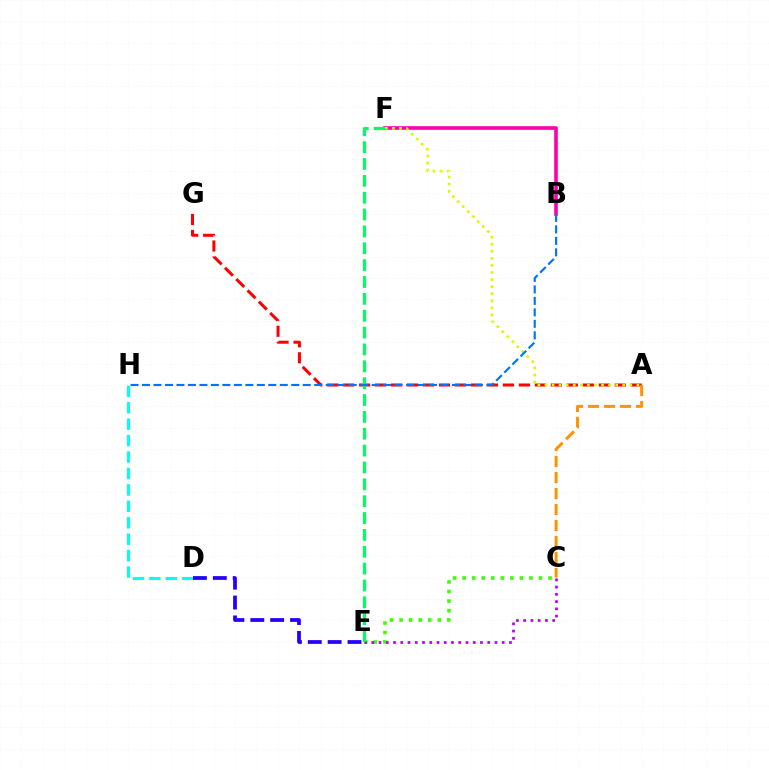{('B', 'F'): [{'color': '#ff00ac', 'line_style': 'solid', 'thickness': 2.61}], ('C', 'E'): [{'color': '#3dff00', 'line_style': 'dotted', 'thickness': 2.59}, {'color': '#b900ff', 'line_style': 'dotted', 'thickness': 1.97}], ('A', 'G'): [{'color': '#ff0000', 'line_style': 'dashed', 'thickness': 2.17}], ('A', 'F'): [{'color': '#d1ff00', 'line_style': 'dotted', 'thickness': 1.92}], ('D', 'H'): [{'color': '#00fff6', 'line_style': 'dashed', 'thickness': 2.23}], ('A', 'C'): [{'color': '#ff9400', 'line_style': 'dashed', 'thickness': 2.17}], ('E', 'F'): [{'color': '#00ff5c', 'line_style': 'dashed', 'thickness': 2.29}], ('B', 'H'): [{'color': '#0074ff', 'line_style': 'dashed', 'thickness': 1.56}], ('D', 'E'): [{'color': '#2500ff', 'line_style': 'dashed', 'thickness': 2.7}]}